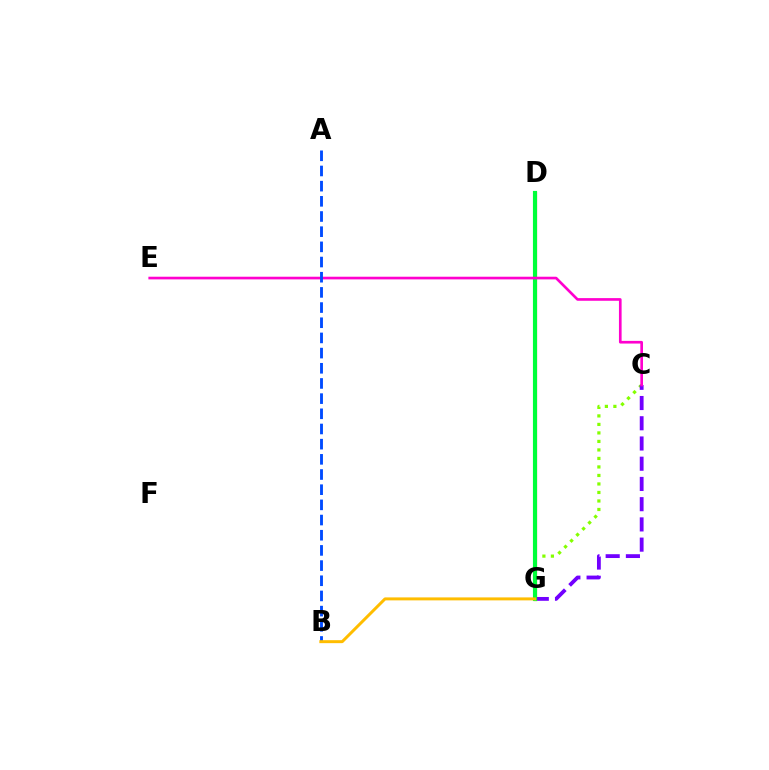{('C', 'G'): [{'color': '#84ff00', 'line_style': 'dotted', 'thickness': 2.31}, {'color': '#7200ff', 'line_style': 'dashed', 'thickness': 2.75}], ('D', 'G'): [{'color': '#00fff6', 'line_style': 'dashed', 'thickness': 1.54}, {'color': '#ff0000', 'line_style': 'solid', 'thickness': 2.24}, {'color': '#00ff39', 'line_style': 'solid', 'thickness': 2.98}], ('C', 'E'): [{'color': '#ff00cf', 'line_style': 'solid', 'thickness': 1.92}], ('A', 'B'): [{'color': '#004bff', 'line_style': 'dashed', 'thickness': 2.06}], ('B', 'G'): [{'color': '#ffbd00', 'line_style': 'solid', 'thickness': 2.14}]}